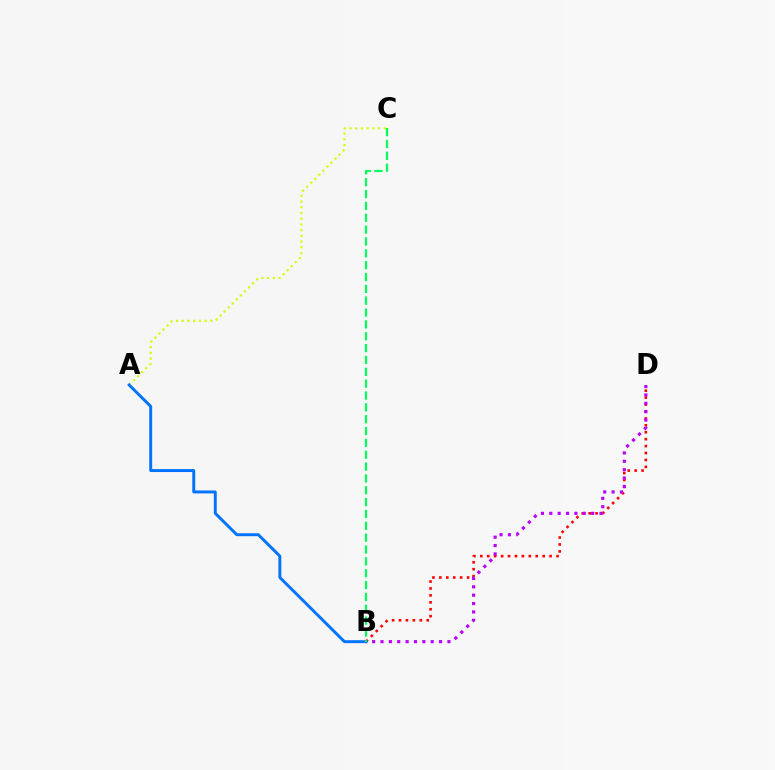{('B', 'D'): [{'color': '#ff0000', 'line_style': 'dotted', 'thickness': 1.88}, {'color': '#b900ff', 'line_style': 'dotted', 'thickness': 2.27}], ('A', 'C'): [{'color': '#d1ff00', 'line_style': 'dotted', 'thickness': 1.55}], ('A', 'B'): [{'color': '#0074ff', 'line_style': 'solid', 'thickness': 2.12}], ('B', 'C'): [{'color': '#00ff5c', 'line_style': 'dashed', 'thickness': 1.61}]}